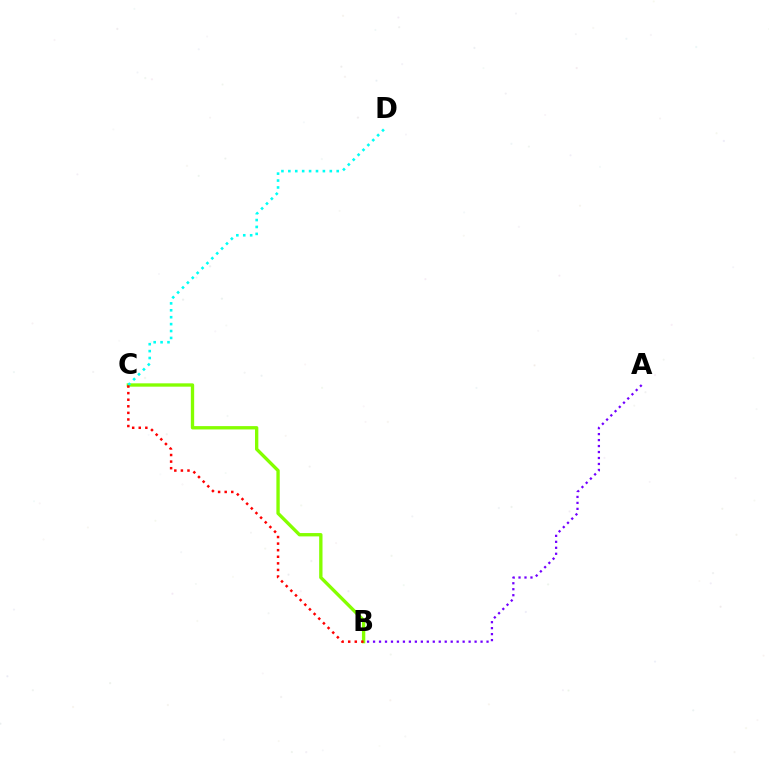{('B', 'C'): [{'color': '#84ff00', 'line_style': 'solid', 'thickness': 2.4}, {'color': '#ff0000', 'line_style': 'dotted', 'thickness': 1.79}], ('C', 'D'): [{'color': '#00fff6', 'line_style': 'dotted', 'thickness': 1.88}], ('A', 'B'): [{'color': '#7200ff', 'line_style': 'dotted', 'thickness': 1.62}]}